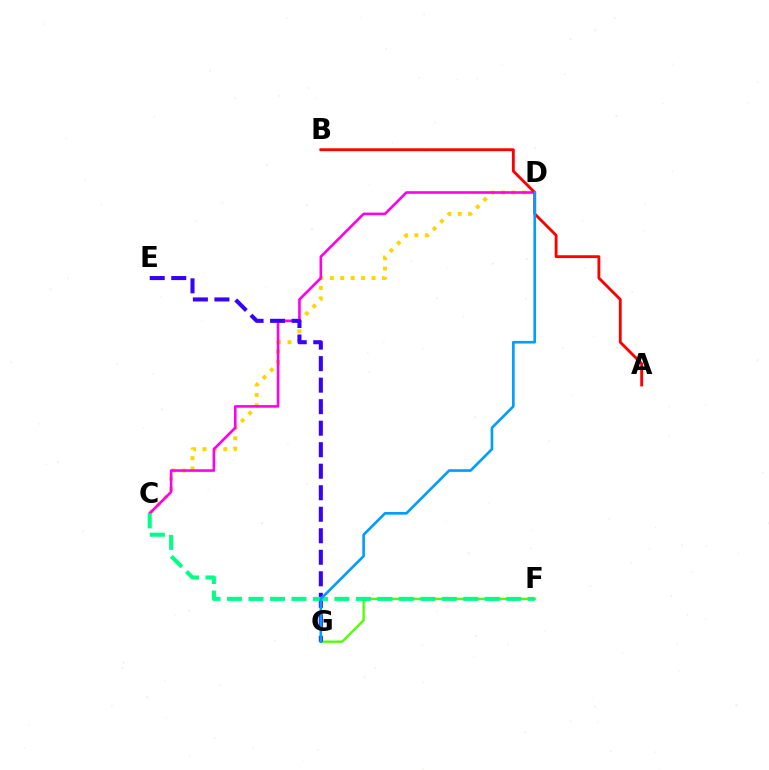{('C', 'D'): [{'color': '#ffd500', 'line_style': 'dotted', 'thickness': 2.84}, {'color': '#ff00ed', 'line_style': 'solid', 'thickness': 1.88}], ('A', 'B'): [{'color': '#ff0000', 'line_style': 'solid', 'thickness': 2.06}], ('F', 'G'): [{'color': '#4fff00', 'line_style': 'solid', 'thickness': 1.68}], ('E', 'G'): [{'color': '#3700ff', 'line_style': 'dashed', 'thickness': 2.92}], ('C', 'F'): [{'color': '#00ff86', 'line_style': 'dashed', 'thickness': 2.92}], ('D', 'G'): [{'color': '#009eff', 'line_style': 'solid', 'thickness': 1.9}]}